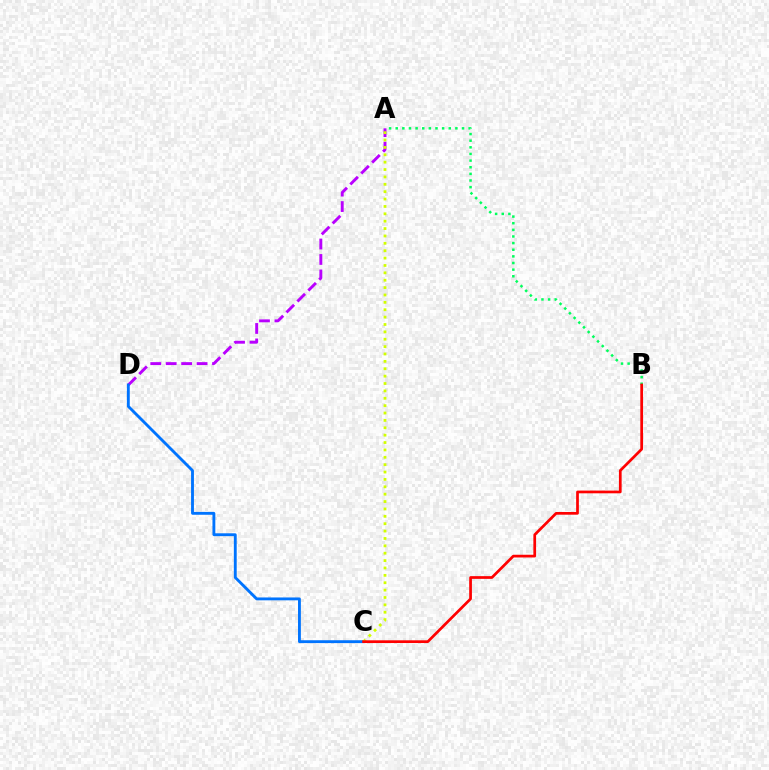{('A', 'D'): [{'color': '#b900ff', 'line_style': 'dashed', 'thickness': 2.1}], ('C', 'D'): [{'color': '#0074ff', 'line_style': 'solid', 'thickness': 2.06}], ('A', 'C'): [{'color': '#d1ff00', 'line_style': 'dotted', 'thickness': 2.0}], ('A', 'B'): [{'color': '#00ff5c', 'line_style': 'dotted', 'thickness': 1.8}], ('B', 'C'): [{'color': '#ff0000', 'line_style': 'solid', 'thickness': 1.96}]}